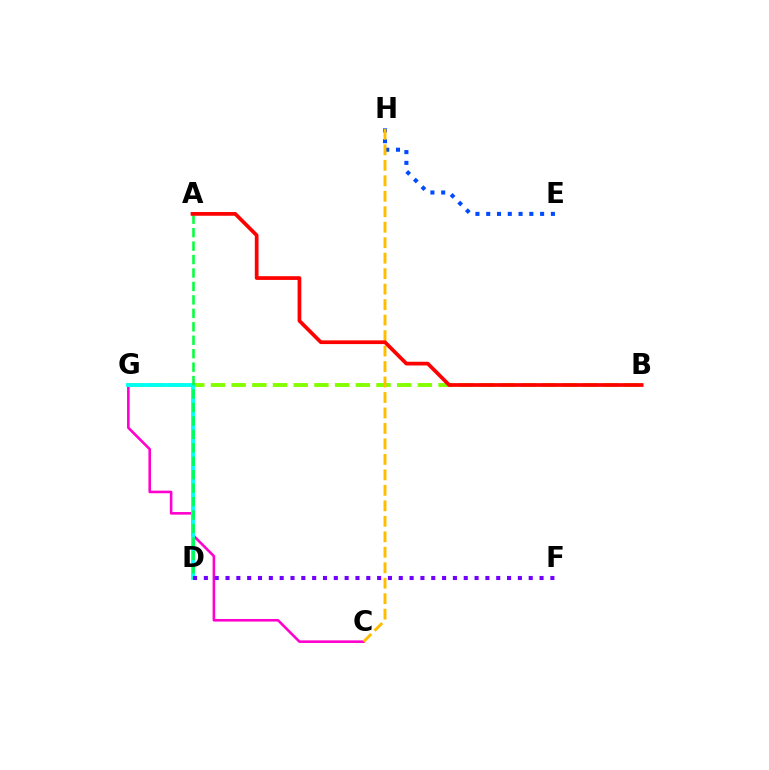{('C', 'G'): [{'color': '#ff00cf', 'line_style': 'solid', 'thickness': 1.87}], ('E', 'H'): [{'color': '#004bff', 'line_style': 'dotted', 'thickness': 2.93}], ('B', 'G'): [{'color': '#84ff00', 'line_style': 'dashed', 'thickness': 2.81}], ('C', 'H'): [{'color': '#ffbd00', 'line_style': 'dashed', 'thickness': 2.1}], ('D', 'G'): [{'color': '#00fff6', 'line_style': 'solid', 'thickness': 2.75}], ('A', 'D'): [{'color': '#00ff39', 'line_style': 'dashed', 'thickness': 1.83}], ('A', 'B'): [{'color': '#ff0000', 'line_style': 'solid', 'thickness': 2.68}], ('D', 'F'): [{'color': '#7200ff', 'line_style': 'dotted', 'thickness': 2.94}]}